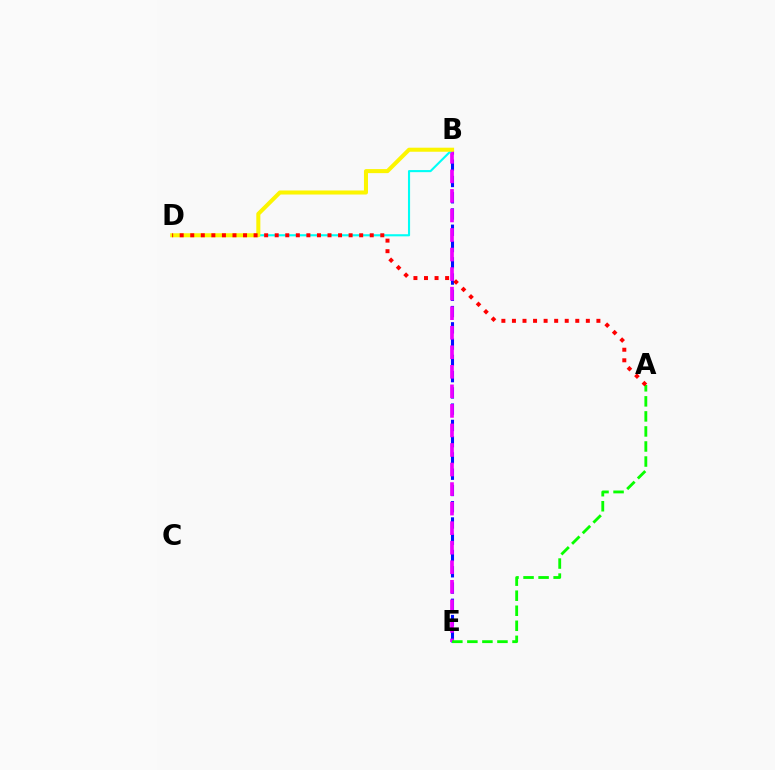{('B', 'E'): [{'color': '#0010ff', 'line_style': 'dashed', 'thickness': 2.21}, {'color': '#ee00ff', 'line_style': 'dashed', 'thickness': 2.66}], ('B', 'D'): [{'color': '#00fff6', 'line_style': 'solid', 'thickness': 1.52}, {'color': '#fcf500', 'line_style': 'solid', 'thickness': 2.91}], ('A', 'E'): [{'color': '#08ff00', 'line_style': 'dashed', 'thickness': 2.04}], ('A', 'D'): [{'color': '#ff0000', 'line_style': 'dotted', 'thickness': 2.87}]}